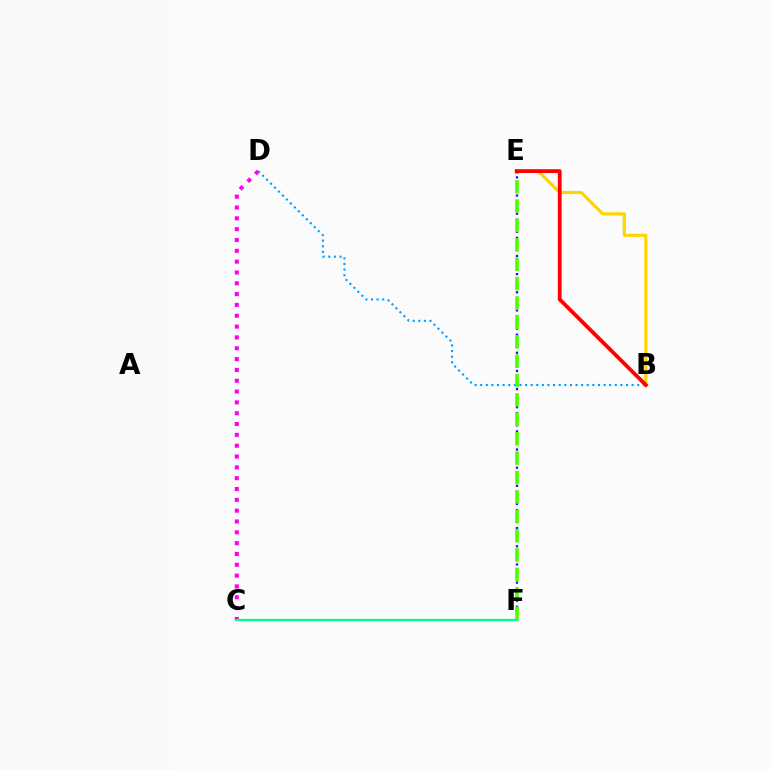{('C', 'D'): [{'color': '#ff00ed', 'line_style': 'dotted', 'thickness': 2.94}], ('B', 'D'): [{'color': '#009eff', 'line_style': 'dotted', 'thickness': 1.52}], ('E', 'F'): [{'color': '#3700ff', 'line_style': 'dotted', 'thickness': 1.64}, {'color': '#4fff00', 'line_style': 'dashed', 'thickness': 2.63}], ('C', 'F'): [{'color': '#00ff86', 'line_style': 'solid', 'thickness': 1.67}], ('B', 'E'): [{'color': '#ffd500', 'line_style': 'solid', 'thickness': 2.3}, {'color': '#ff0000', 'line_style': 'solid', 'thickness': 2.74}]}